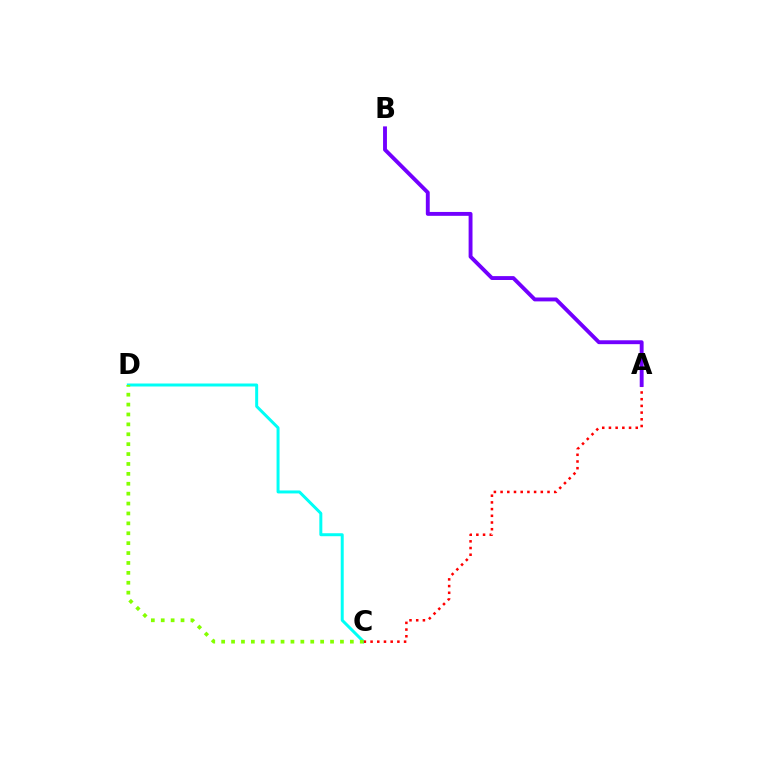{('C', 'D'): [{'color': '#00fff6', 'line_style': 'solid', 'thickness': 2.15}, {'color': '#84ff00', 'line_style': 'dotted', 'thickness': 2.69}], ('A', 'C'): [{'color': '#ff0000', 'line_style': 'dotted', 'thickness': 1.82}], ('A', 'B'): [{'color': '#7200ff', 'line_style': 'solid', 'thickness': 2.8}]}